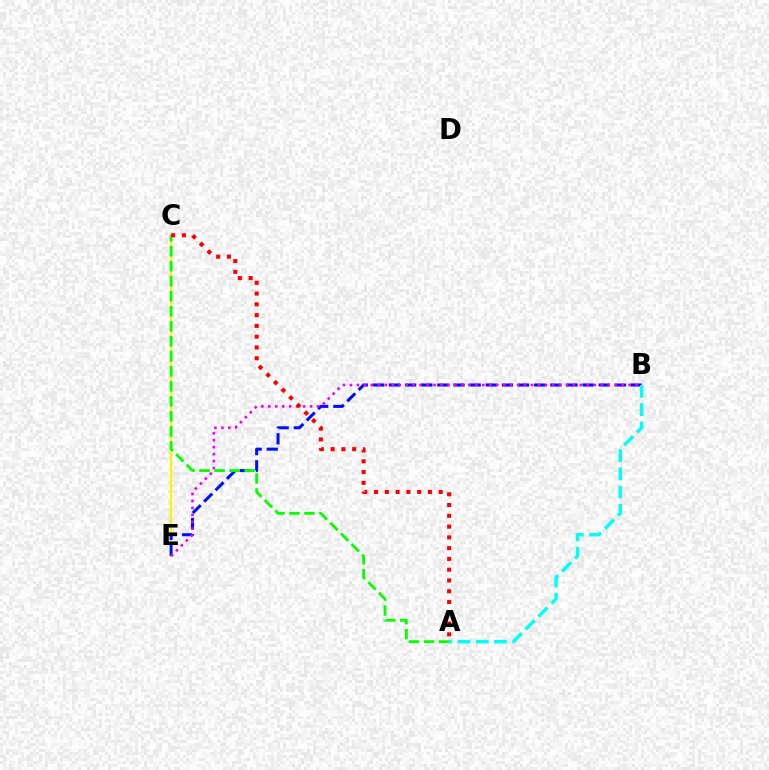{('C', 'E'): [{'color': '#fcf500', 'line_style': 'solid', 'thickness': 1.65}], ('B', 'E'): [{'color': '#0010ff', 'line_style': 'dashed', 'thickness': 2.19}, {'color': '#ee00ff', 'line_style': 'dotted', 'thickness': 1.89}], ('A', 'B'): [{'color': '#00fff6', 'line_style': 'dashed', 'thickness': 2.48}], ('A', 'C'): [{'color': '#08ff00', 'line_style': 'dashed', 'thickness': 2.04}, {'color': '#ff0000', 'line_style': 'dotted', 'thickness': 2.93}]}